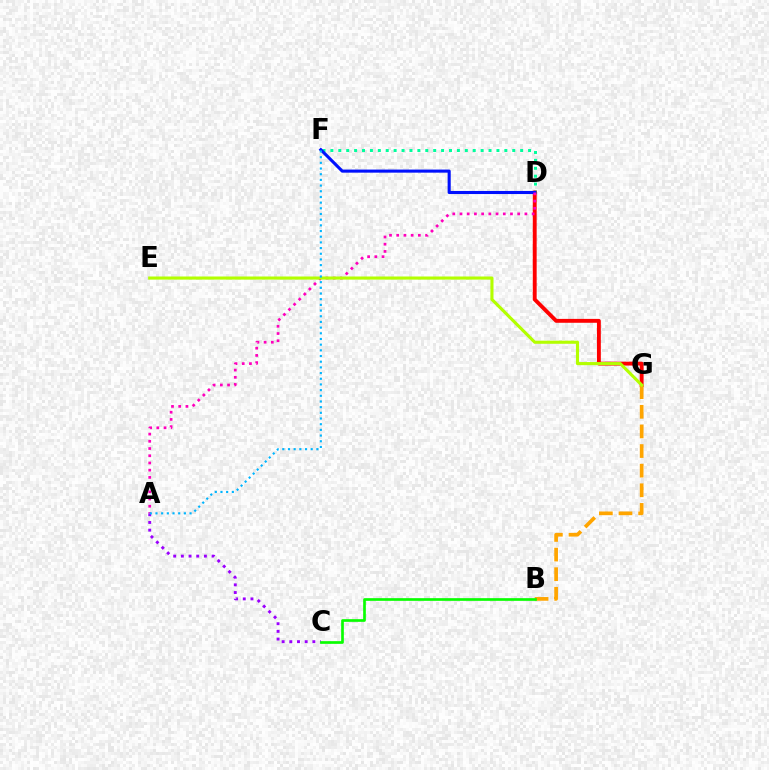{('A', 'C'): [{'color': '#9b00ff', 'line_style': 'dotted', 'thickness': 2.09}], ('D', 'F'): [{'color': '#00ff9d', 'line_style': 'dotted', 'thickness': 2.15}, {'color': '#0010ff', 'line_style': 'solid', 'thickness': 2.22}], ('D', 'G'): [{'color': '#ff0000', 'line_style': 'solid', 'thickness': 2.79}], ('B', 'G'): [{'color': '#ffa500', 'line_style': 'dashed', 'thickness': 2.67}], ('B', 'C'): [{'color': '#08ff00', 'line_style': 'solid', 'thickness': 1.93}], ('A', 'D'): [{'color': '#ff00bd', 'line_style': 'dotted', 'thickness': 1.96}], ('E', 'G'): [{'color': '#b3ff00', 'line_style': 'solid', 'thickness': 2.24}], ('A', 'F'): [{'color': '#00b5ff', 'line_style': 'dotted', 'thickness': 1.54}]}